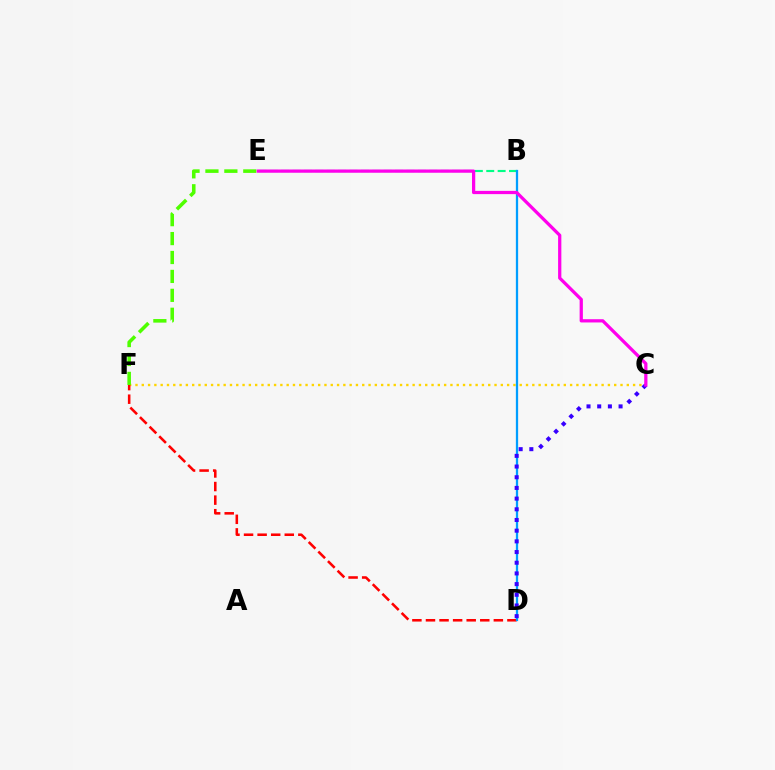{('C', 'F'): [{'color': '#ffd500', 'line_style': 'dotted', 'thickness': 1.71}], ('D', 'F'): [{'color': '#ff0000', 'line_style': 'dashed', 'thickness': 1.84}], ('E', 'F'): [{'color': '#4fff00', 'line_style': 'dashed', 'thickness': 2.57}], ('B', 'E'): [{'color': '#00ff86', 'line_style': 'dashed', 'thickness': 1.55}], ('B', 'D'): [{'color': '#009eff', 'line_style': 'solid', 'thickness': 1.64}], ('C', 'D'): [{'color': '#3700ff', 'line_style': 'dotted', 'thickness': 2.9}], ('C', 'E'): [{'color': '#ff00ed', 'line_style': 'solid', 'thickness': 2.34}]}